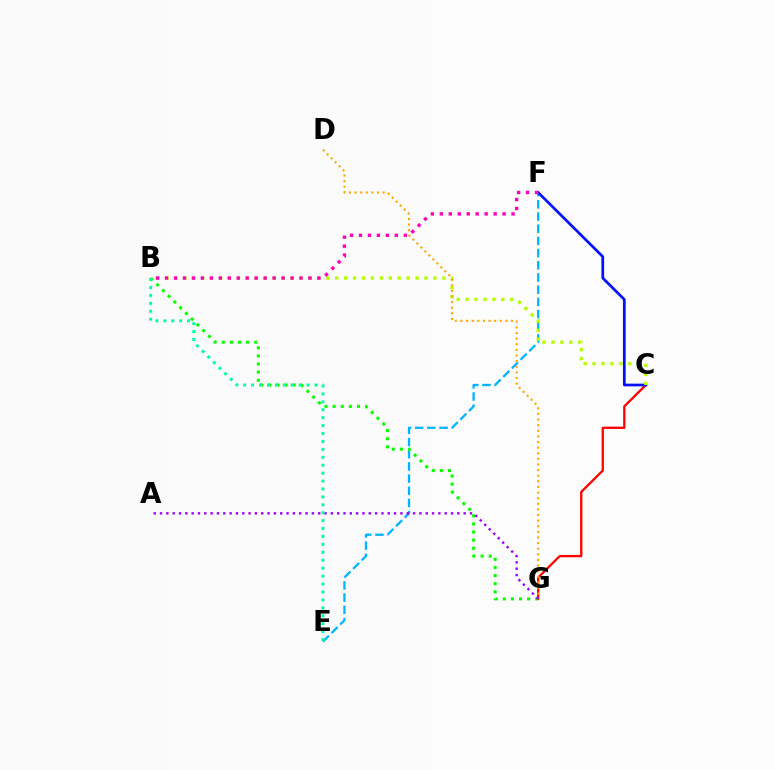{('E', 'F'): [{'color': '#00b5ff', 'line_style': 'dashed', 'thickness': 1.66}], ('C', 'G'): [{'color': '#ff0000', 'line_style': 'solid', 'thickness': 1.65}], ('C', 'F'): [{'color': '#0010ff', 'line_style': 'solid', 'thickness': 1.94}], ('B', 'G'): [{'color': '#08ff00', 'line_style': 'dotted', 'thickness': 2.21}], ('B', 'C'): [{'color': '#b3ff00', 'line_style': 'dotted', 'thickness': 2.43}], ('D', 'G'): [{'color': '#ffa500', 'line_style': 'dotted', 'thickness': 1.53}], ('A', 'G'): [{'color': '#9b00ff', 'line_style': 'dotted', 'thickness': 1.72}], ('B', 'F'): [{'color': '#ff00bd', 'line_style': 'dotted', 'thickness': 2.44}], ('B', 'E'): [{'color': '#00ff9d', 'line_style': 'dotted', 'thickness': 2.15}]}